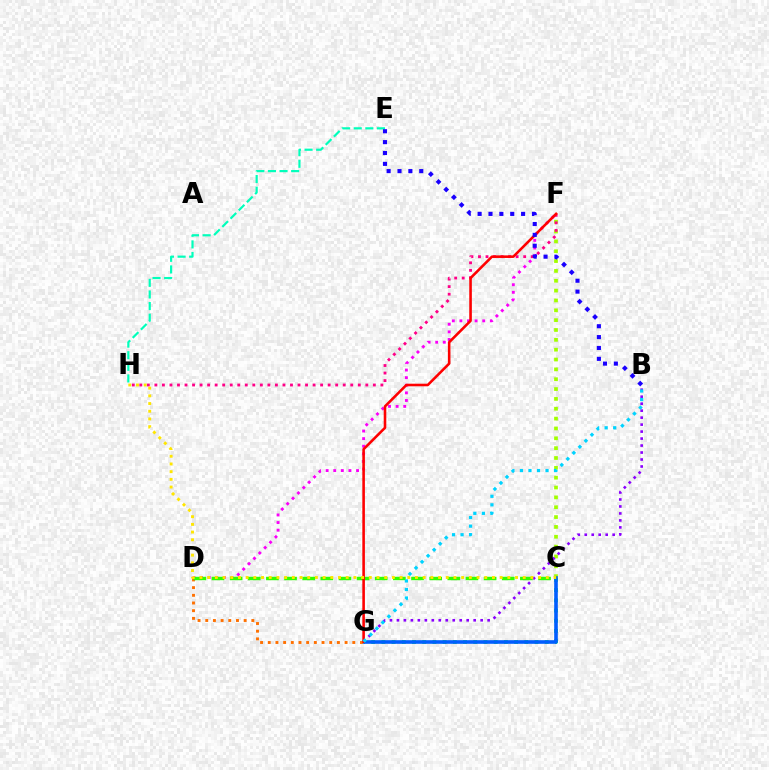{('D', 'F'): [{'color': '#fa00f9', 'line_style': 'dotted', 'thickness': 2.07}], ('C', 'F'): [{'color': '#a2ff00', 'line_style': 'dotted', 'thickness': 2.68}], ('C', 'G'): [{'color': '#00ff45', 'line_style': 'dotted', 'thickness': 2.77}, {'color': '#005dff', 'line_style': 'solid', 'thickness': 2.6}], ('F', 'H'): [{'color': '#ff0088', 'line_style': 'dotted', 'thickness': 2.05}], ('E', 'H'): [{'color': '#00ffbb', 'line_style': 'dashed', 'thickness': 1.58}], ('D', 'G'): [{'color': '#ff7000', 'line_style': 'dotted', 'thickness': 2.09}], ('C', 'D'): [{'color': '#31ff00', 'line_style': 'dashed', 'thickness': 2.46}], ('B', 'G'): [{'color': '#8a00ff', 'line_style': 'dotted', 'thickness': 1.9}, {'color': '#00d3ff', 'line_style': 'dotted', 'thickness': 2.32}], ('F', 'G'): [{'color': '#ff0000', 'line_style': 'solid', 'thickness': 1.86}], ('C', 'H'): [{'color': '#ffe600', 'line_style': 'dotted', 'thickness': 2.09}], ('B', 'E'): [{'color': '#1900ff', 'line_style': 'dotted', 'thickness': 2.95}]}